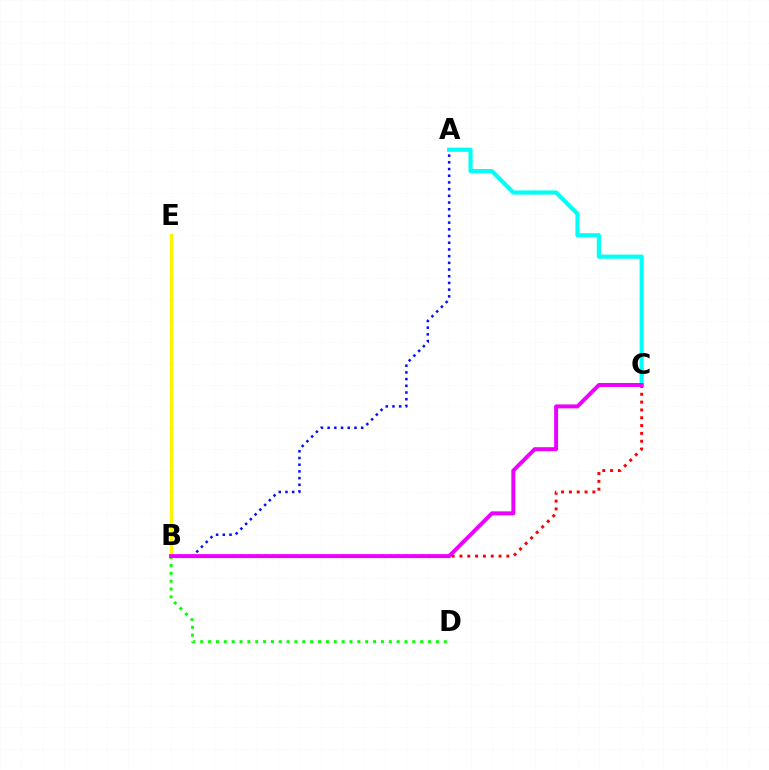{('A', 'B'): [{'color': '#0010ff', 'line_style': 'dotted', 'thickness': 1.82}], ('A', 'C'): [{'color': '#00fff6', 'line_style': 'solid', 'thickness': 3.0}], ('B', 'C'): [{'color': '#ff0000', 'line_style': 'dotted', 'thickness': 2.12}, {'color': '#ee00ff', 'line_style': 'solid', 'thickness': 2.85}], ('B', 'D'): [{'color': '#08ff00', 'line_style': 'dotted', 'thickness': 2.13}], ('B', 'E'): [{'color': '#fcf500', 'line_style': 'solid', 'thickness': 2.47}]}